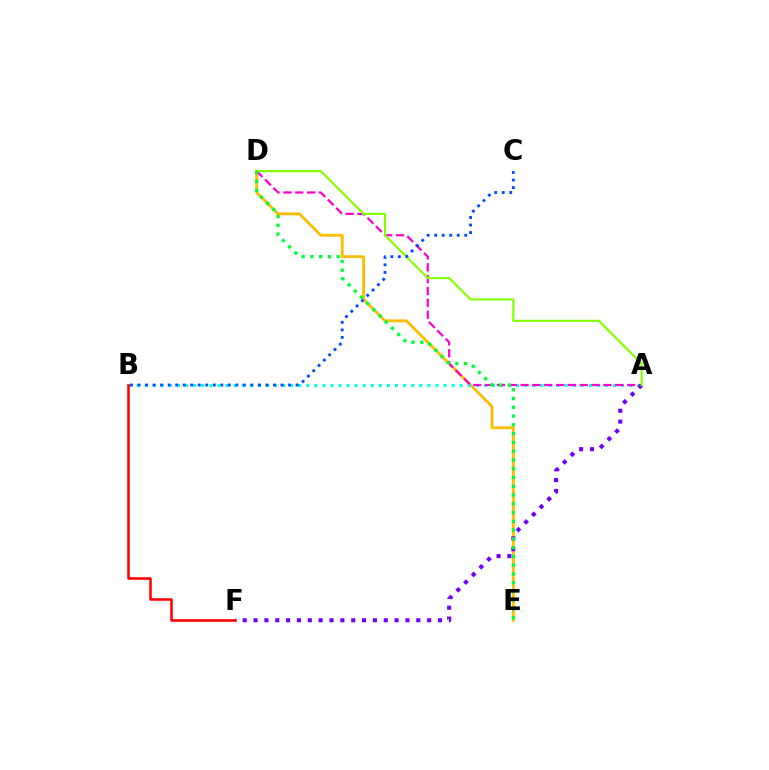{('D', 'E'): [{'color': '#ffbd00', 'line_style': 'solid', 'thickness': 2.05}, {'color': '#00ff39', 'line_style': 'dotted', 'thickness': 2.38}], ('A', 'B'): [{'color': '#00fff6', 'line_style': 'dotted', 'thickness': 2.19}], ('A', 'D'): [{'color': '#ff00cf', 'line_style': 'dashed', 'thickness': 1.61}, {'color': '#84ff00', 'line_style': 'solid', 'thickness': 1.54}], ('A', 'F'): [{'color': '#7200ff', 'line_style': 'dotted', 'thickness': 2.95}], ('B', 'F'): [{'color': '#ff0000', 'line_style': 'solid', 'thickness': 1.85}], ('B', 'C'): [{'color': '#004bff', 'line_style': 'dotted', 'thickness': 2.04}]}